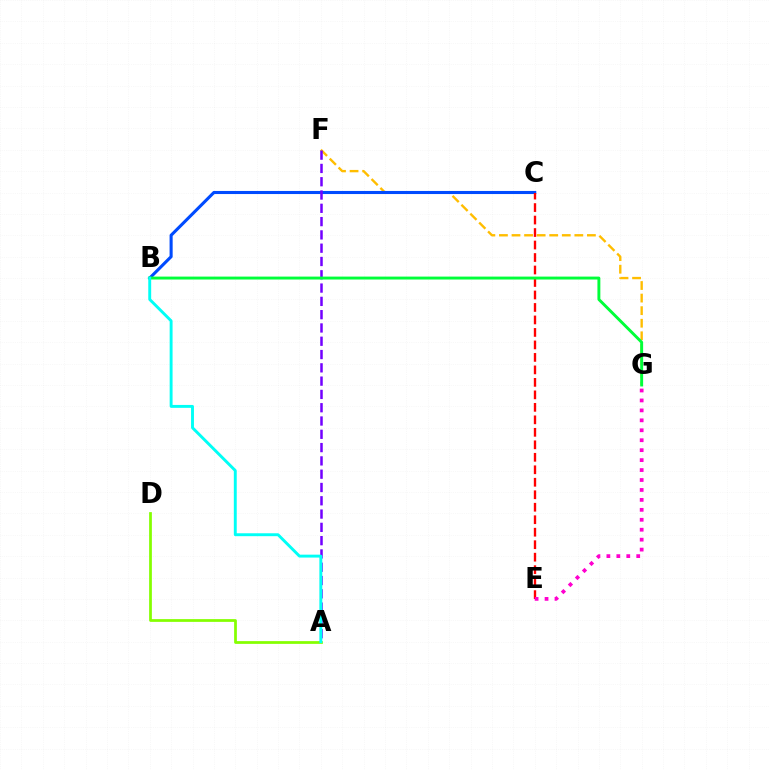{('F', 'G'): [{'color': '#ffbd00', 'line_style': 'dashed', 'thickness': 1.71}], ('B', 'C'): [{'color': '#004bff', 'line_style': 'solid', 'thickness': 2.22}], ('A', 'F'): [{'color': '#7200ff', 'line_style': 'dashed', 'thickness': 1.81}], ('C', 'E'): [{'color': '#ff0000', 'line_style': 'dashed', 'thickness': 1.7}], ('A', 'D'): [{'color': '#84ff00', 'line_style': 'solid', 'thickness': 1.97}], ('B', 'G'): [{'color': '#00ff39', 'line_style': 'solid', 'thickness': 2.1}], ('A', 'B'): [{'color': '#00fff6', 'line_style': 'solid', 'thickness': 2.1}], ('E', 'G'): [{'color': '#ff00cf', 'line_style': 'dotted', 'thickness': 2.7}]}